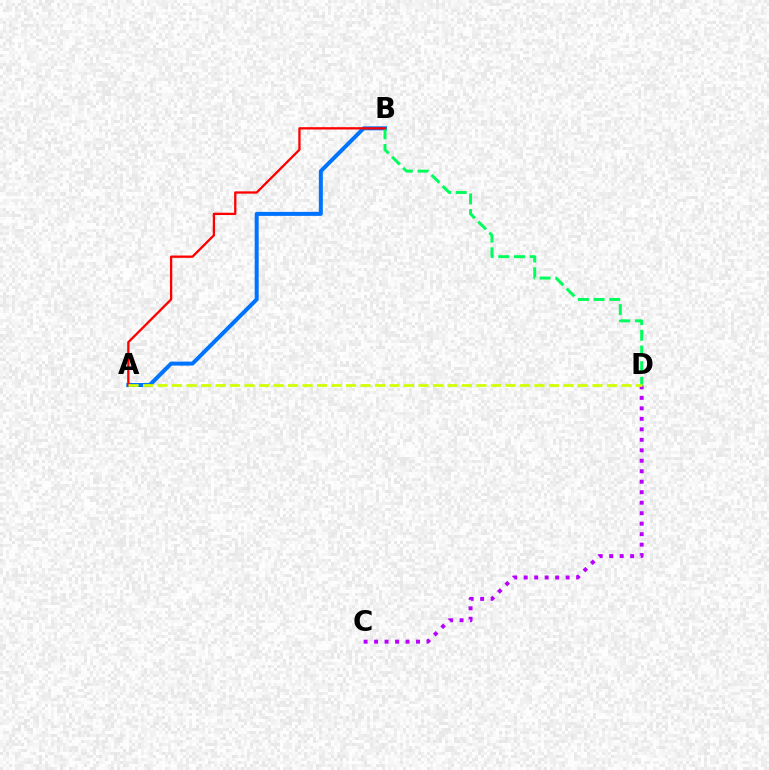{('A', 'B'): [{'color': '#0074ff', 'line_style': 'solid', 'thickness': 2.87}, {'color': '#ff0000', 'line_style': 'solid', 'thickness': 1.66}], ('B', 'D'): [{'color': '#00ff5c', 'line_style': 'dashed', 'thickness': 2.13}], ('C', 'D'): [{'color': '#b900ff', 'line_style': 'dotted', 'thickness': 2.85}], ('A', 'D'): [{'color': '#d1ff00', 'line_style': 'dashed', 'thickness': 1.97}]}